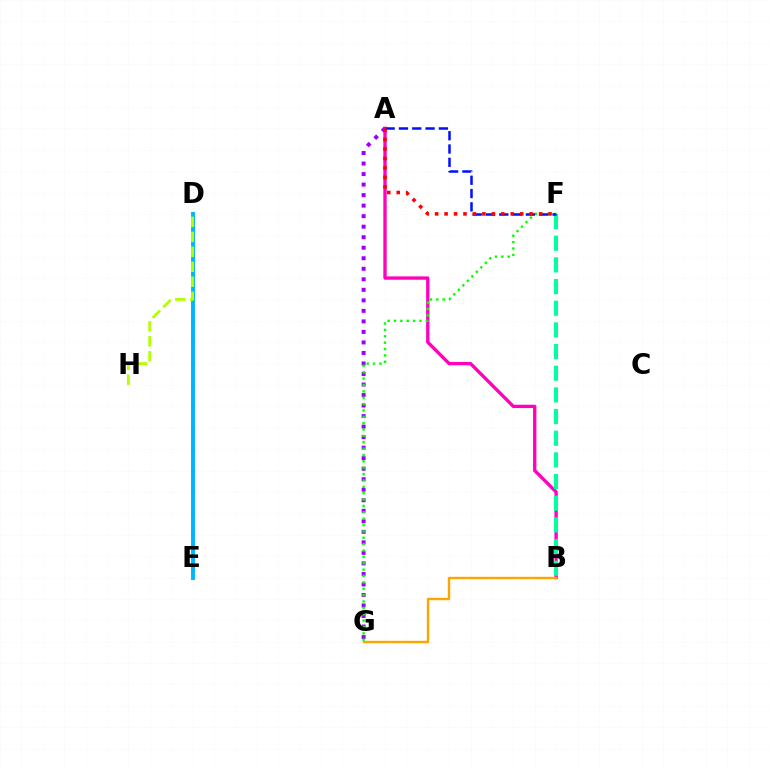{('D', 'E'): [{'color': '#00b5ff', 'line_style': 'solid', 'thickness': 2.82}], ('A', 'B'): [{'color': '#ff00bd', 'line_style': 'solid', 'thickness': 2.4}], ('B', 'F'): [{'color': '#00ff9d', 'line_style': 'dashed', 'thickness': 2.94}], ('D', 'H'): [{'color': '#b3ff00', 'line_style': 'dashed', 'thickness': 2.03}], ('B', 'G'): [{'color': '#ffa500', 'line_style': 'solid', 'thickness': 1.74}], ('A', 'G'): [{'color': '#9b00ff', 'line_style': 'dotted', 'thickness': 2.86}], ('F', 'G'): [{'color': '#08ff00', 'line_style': 'dotted', 'thickness': 1.73}], ('A', 'F'): [{'color': '#0010ff', 'line_style': 'dashed', 'thickness': 1.81}, {'color': '#ff0000', 'line_style': 'dotted', 'thickness': 2.57}]}